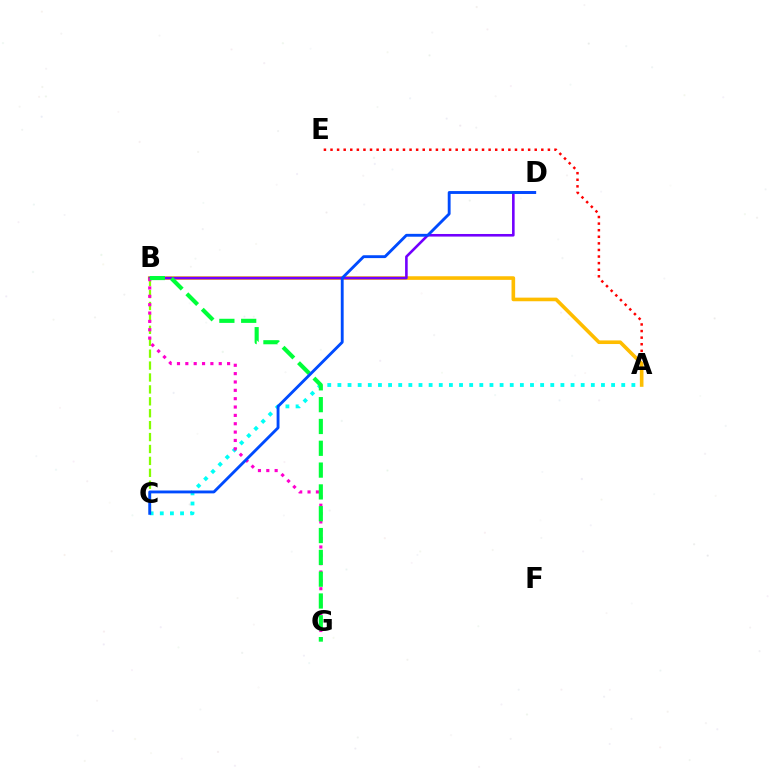{('B', 'C'): [{'color': '#84ff00', 'line_style': 'dashed', 'thickness': 1.62}], ('A', 'E'): [{'color': '#ff0000', 'line_style': 'dotted', 'thickness': 1.79}], ('A', 'B'): [{'color': '#ffbd00', 'line_style': 'solid', 'thickness': 2.6}], ('B', 'D'): [{'color': '#7200ff', 'line_style': 'solid', 'thickness': 1.87}], ('A', 'C'): [{'color': '#00fff6', 'line_style': 'dotted', 'thickness': 2.75}], ('B', 'G'): [{'color': '#ff00cf', 'line_style': 'dotted', 'thickness': 2.27}, {'color': '#00ff39', 'line_style': 'dashed', 'thickness': 2.96}], ('C', 'D'): [{'color': '#004bff', 'line_style': 'solid', 'thickness': 2.06}]}